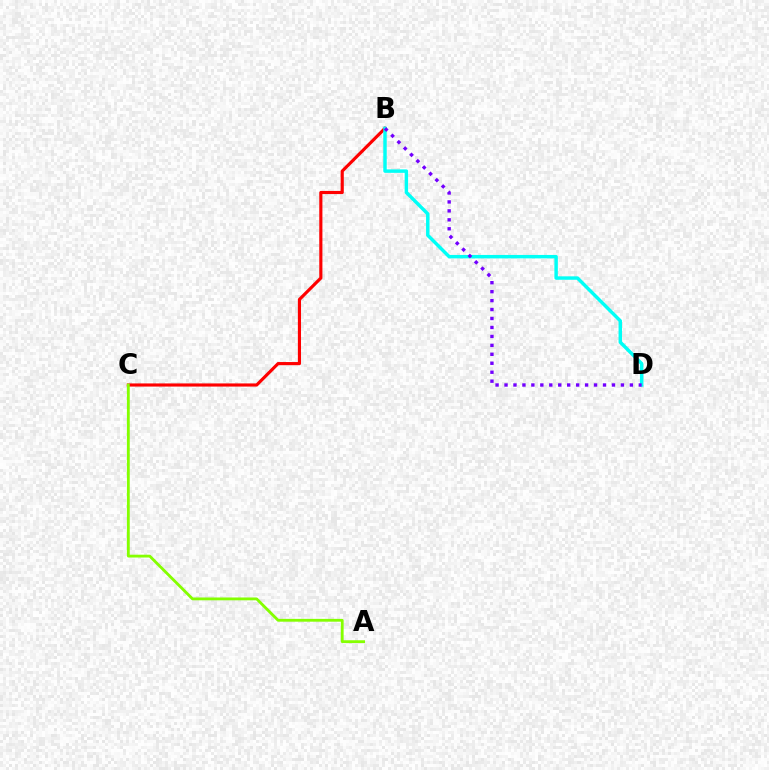{('B', 'C'): [{'color': '#ff0000', 'line_style': 'solid', 'thickness': 2.26}], ('B', 'D'): [{'color': '#00fff6', 'line_style': 'solid', 'thickness': 2.48}, {'color': '#7200ff', 'line_style': 'dotted', 'thickness': 2.43}], ('A', 'C'): [{'color': '#84ff00', 'line_style': 'solid', 'thickness': 2.03}]}